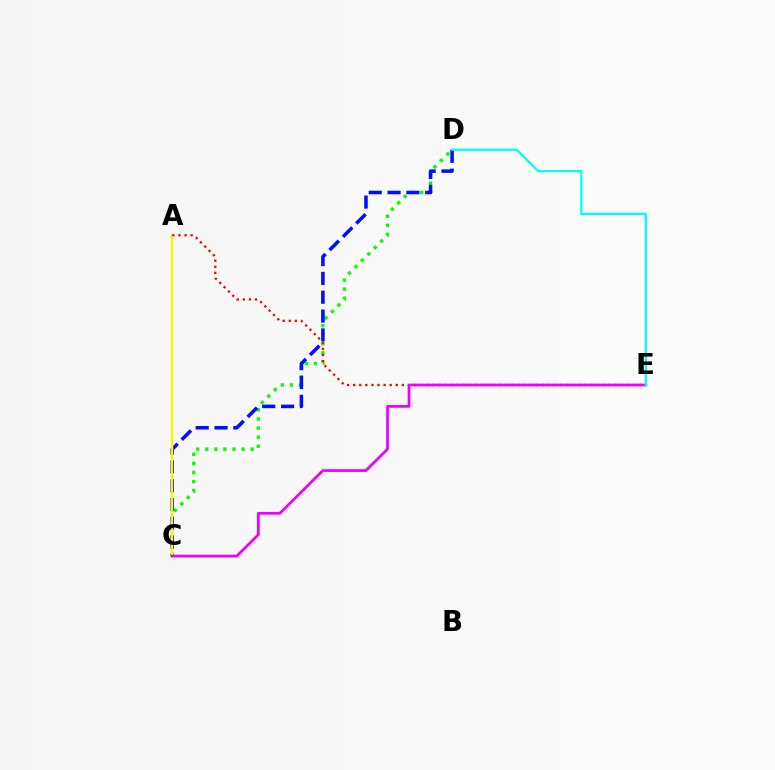{('C', 'D'): [{'color': '#08ff00', 'line_style': 'dotted', 'thickness': 2.47}, {'color': '#0010ff', 'line_style': 'dashed', 'thickness': 2.56}], ('A', 'C'): [{'color': '#fcf500', 'line_style': 'solid', 'thickness': 1.75}], ('A', 'E'): [{'color': '#ff0000', 'line_style': 'dotted', 'thickness': 1.65}], ('C', 'E'): [{'color': '#ee00ff', 'line_style': 'solid', 'thickness': 1.98}], ('D', 'E'): [{'color': '#00fff6', 'line_style': 'solid', 'thickness': 1.61}]}